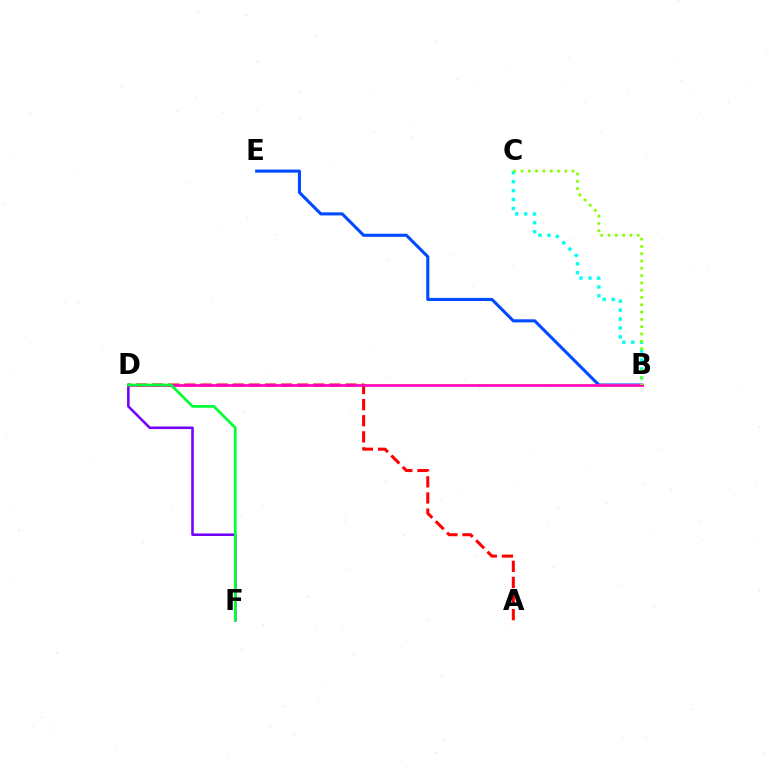{('B', 'E'): [{'color': '#004bff', 'line_style': 'solid', 'thickness': 2.22}], ('B', 'D'): [{'color': '#ffbd00', 'line_style': 'solid', 'thickness': 1.8}, {'color': '#ff00cf', 'line_style': 'solid', 'thickness': 1.85}], ('A', 'D'): [{'color': '#ff0000', 'line_style': 'dashed', 'thickness': 2.19}], ('D', 'F'): [{'color': '#7200ff', 'line_style': 'solid', 'thickness': 1.84}, {'color': '#00ff39', 'line_style': 'solid', 'thickness': 1.96}], ('B', 'C'): [{'color': '#00fff6', 'line_style': 'dotted', 'thickness': 2.42}, {'color': '#84ff00', 'line_style': 'dotted', 'thickness': 1.98}]}